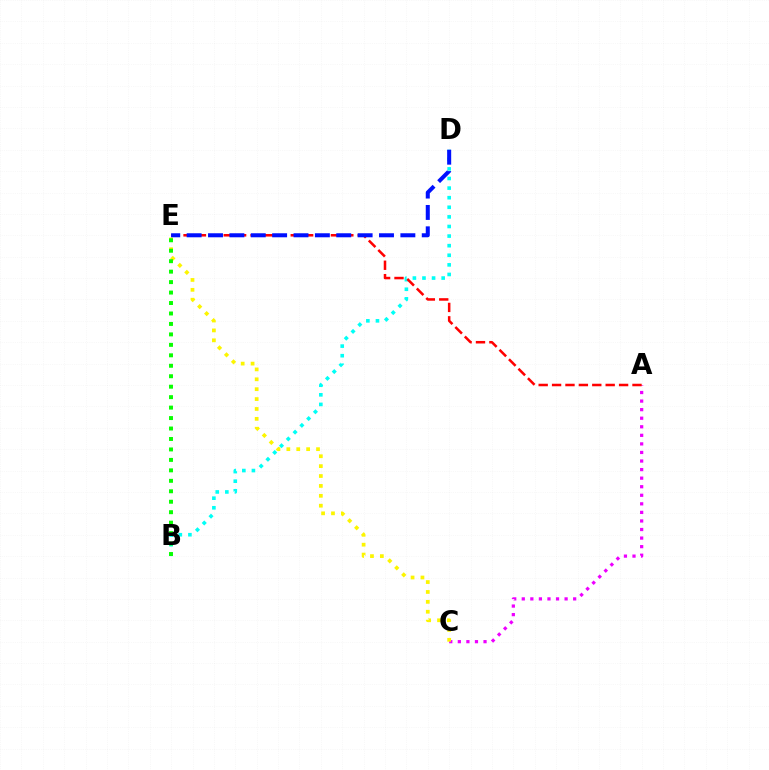{('B', 'D'): [{'color': '#00fff6', 'line_style': 'dotted', 'thickness': 2.61}], ('A', 'C'): [{'color': '#ee00ff', 'line_style': 'dotted', 'thickness': 2.33}], ('A', 'E'): [{'color': '#ff0000', 'line_style': 'dashed', 'thickness': 1.82}], ('C', 'E'): [{'color': '#fcf500', 'line_style': 'dotted', 'thickness': 2.69}], ('D', 'E'): [{'color': '#0010ff', 'line_style': 'dashed', 'thickness': 2.9}], ('B', 'E'): [{'color': '#08ff00', 'line_style': 'dotted', 'thickness': 2.84}]}